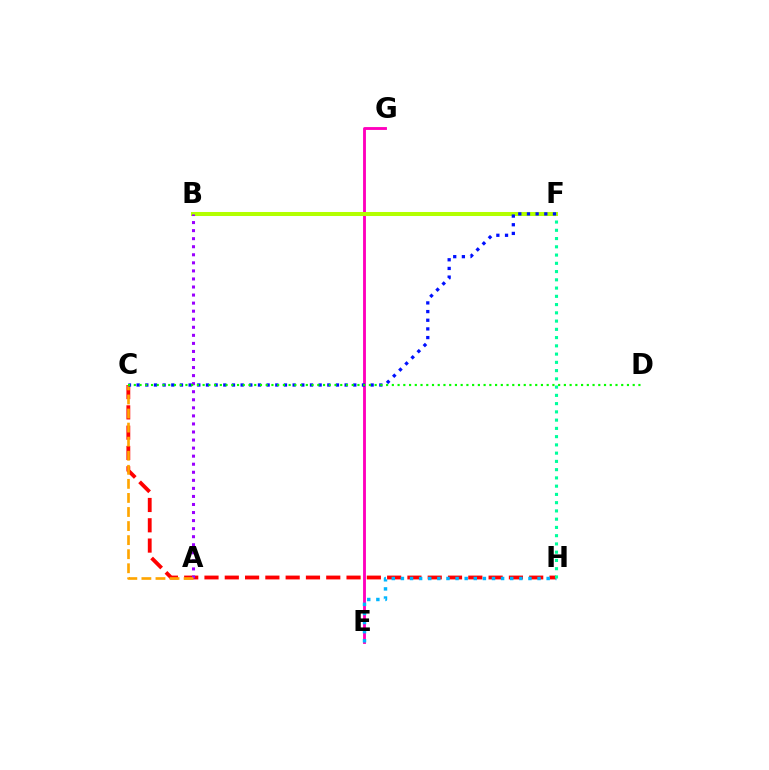{('C', 'H'): [{'color': '#ff0000', 'line_style': 'dashed', 'thickness': 2.76}], ('E', 'G'): [{'color': '#ff00bd', 'line_style': 'solid', 'thickness': 2.06}], ('E', 'H'): [{'color': '#00b5ff', 'line_style': 'dotted', 'thickness': 2.47}], ('F', 'H'): [{'color': '#00ff9d', 'line_style': 'dotted', 'thickness': 2.24}], ('B', 'F'): [{'color': '#b3ff00', 'line_style': 'solid', 'thickness': 2.9}], ('A', 'B'): [{'color': '#9b00ff', 'line_style': 'dotted', 'thickness': 2.19}], ('A', 'C'): [{'color': '#ffa500', 'line_style': 'dashed', 'thickness': 1.91}], ('C', 'F'): [{'color': '#0010ff', 'line_style': 'dotted', 'thickness': 2.35}], ('C', 'D'): [{'color': '#08ff00', 'line_style': 'dotted', 'thickness': 1.56}]}